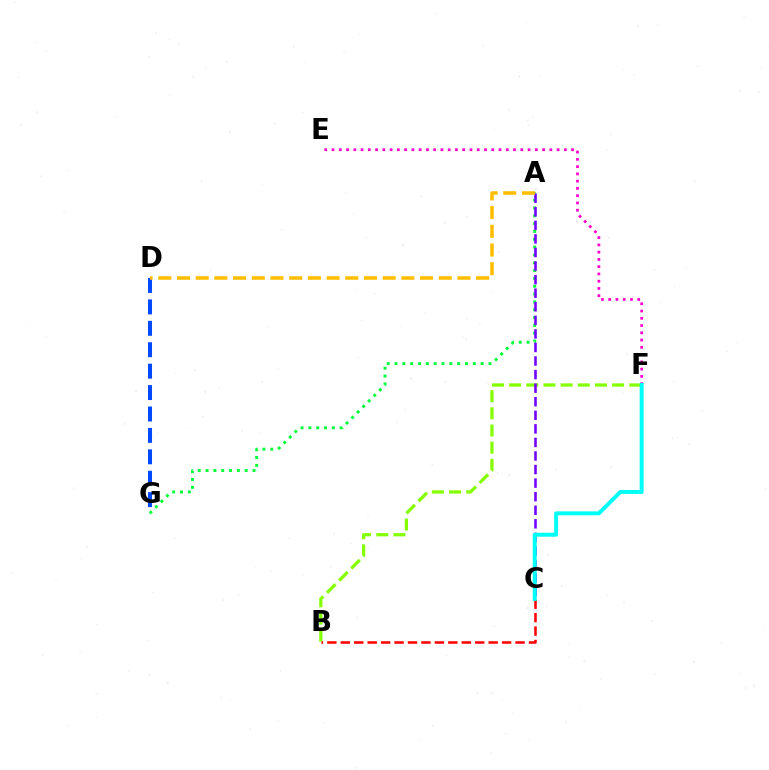{('B', 'F'): [{'color': '#84ff00', 'line_style': 'dashed', 'thickness': 2.33}], ('A', 'G'): [{'color': '#00ff39', 'line_style': 'dotted', 'thickness': 2.13}], ('E', 'F'): [{'color': '#ff00cf', 'line_style': 'dotted', 'thickness': 1.97}], ('A', 'C'): [{'color': '#7200ff', 'line_style': 'dashed', 'thickness': 1.84}], ('B', 'C'): [{'color': '#ff0000', 'line_style': 'dashed', 'thickness': 1.83}], ('D', 'G'): [{'color': '#004bff', 'line_style': 'dashed', 'thickness': 2.91}], ('C', 'F'): [{'color': '#00fff6', 'line_style': 'solid', 'thickness': 2.85}], ('A', 'D'): [{'color': '#ffbd00', 'line_style': 'dashed', 'thickness': 2.54}]}